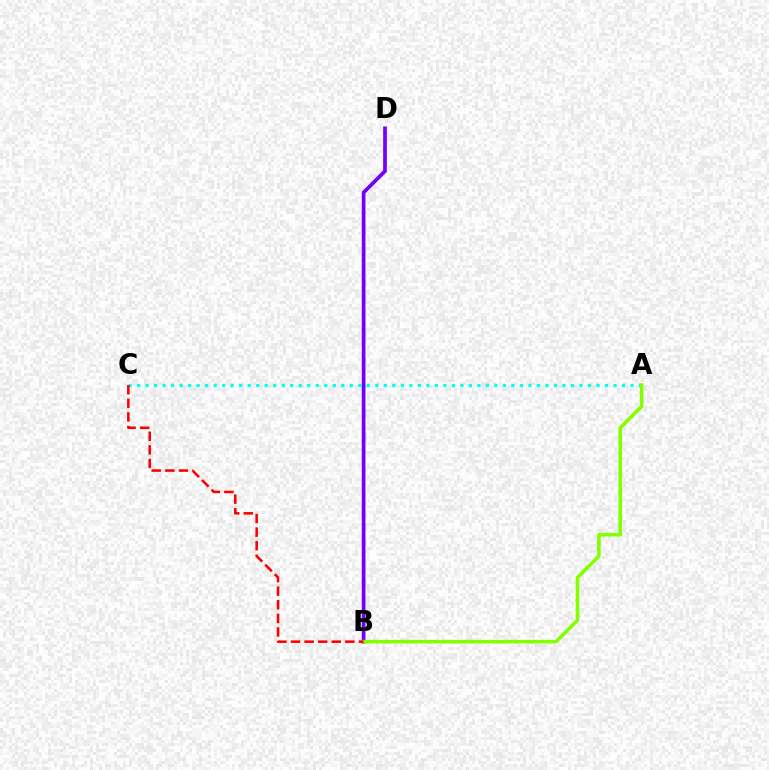{('A', 'C'): [{'color': '#00fff6', 'line_style': 'dotted', 'thickness': 2.31}], ('B', 'D'): [{'color': '#7200ff', 'line_style': 'solid', 'thickness': 2.67}], ('A', 'B'): [{'color': '#84ff00', 'line_style': 'solid', 'thickness': 2.58}], ('B', 'C'): [{'color': '#ff0000', 'line_style': 'dashed', 'thickness': 1.85}]}